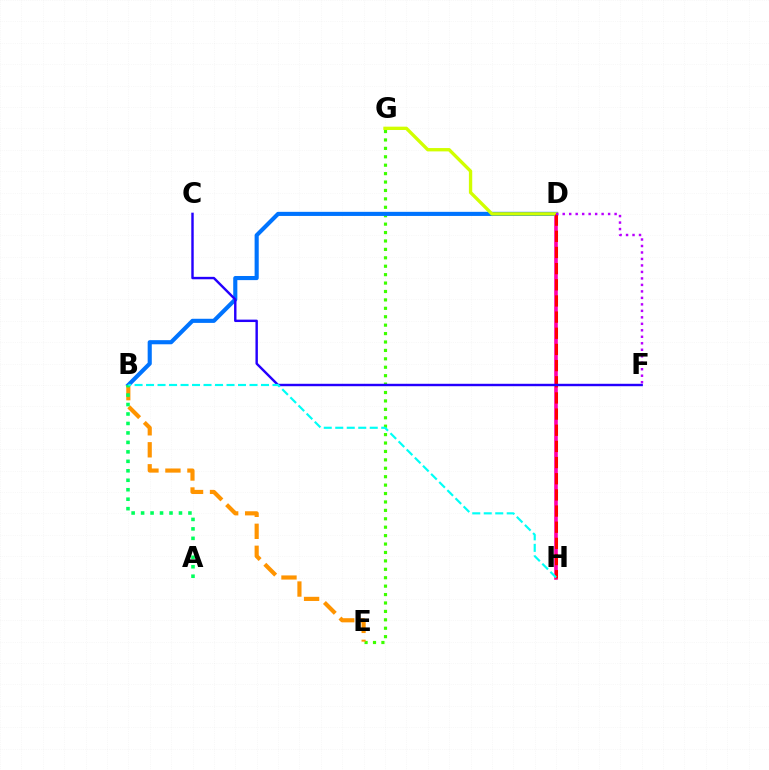{('E', 'G'): [{'color': '#3dff00', 'line_style': 'dotted', 'thickness': 2.29}], ('D', 'H'): [{'color': '#ff00ac', 'line_style': 'solid', 'thickness': 2.61}, {'color': '#ff0000', 'line_style': 'dashed', 'thickness': 2.2}], ('B', 'D'): [{'color': '#0074ff', 'line_style': 'solid', 'thickness': 2.97}], ('D', 'G'): [{'color': '#d1ff00', 'line_style': 'solid', 'thickness': 2.4}], ('B', 'E'): [{'color': '#ff9400', 'line_style': 'dashed', 'thickness': 2.99}], ('C', 'F'): [{'color': '#2500ff', 'line_style': 'solid', 'thickness': 1.74}], ('D', 'F'): [{'color': '#b900ff', 'line_style': 'dotted', 'thickness': 1.76}], ('A', 'B'): [{'color': '#00ff5c', 'line_style': 'dotted', 'thickness': 2.57}], ('B', 'H'): [{'color': '#00fff6', 'line_style': 'dashed', 'thickness': 1.56}]}